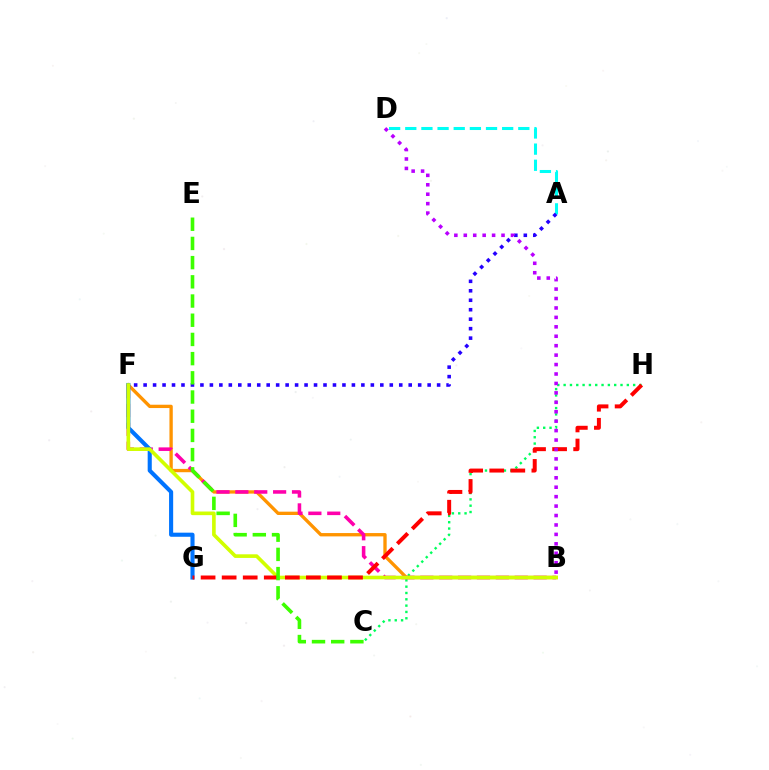{('B', 'F'): [{'color': '#ff9400', 'line_style': 'solid', 'thickness': 2.39}, {'color': '#ff00ac', 'line_style': 'dashed', 'thickness': 2.57}, {'color': '#d1ff00', 'line_style': 'solid', 'thickness': 2.61}], ('C', 'H'): [{'color': '#00ff5c', 'line_style': 'dotted', 'thickness': 1.72}], ('A', 'D'): [{'color': '#00fff6', 'line_style': 'dashed', 'thickness': 2.19}], ('F', 'G'): [{'color': '#0074ff', 'line_style': 'solid', 'thickness': 2.95}], ('A', 'F'): [{'color': '#2500ff', 'line_style': 'dotted', 'thickness': 2.57}], ('G', 'H'): [{'color': '#ff0000', 'line_style': 'dashed', 'thickness': 2.86}], ('C', 'E'): [{'color': '#3dff00', 'line_style': 'dashed', 'thickness': 2.61}], ('B', 'D'): [{'color': '#b900ff', 'line_style': 'dotted', 'thickness': 2.56}]}